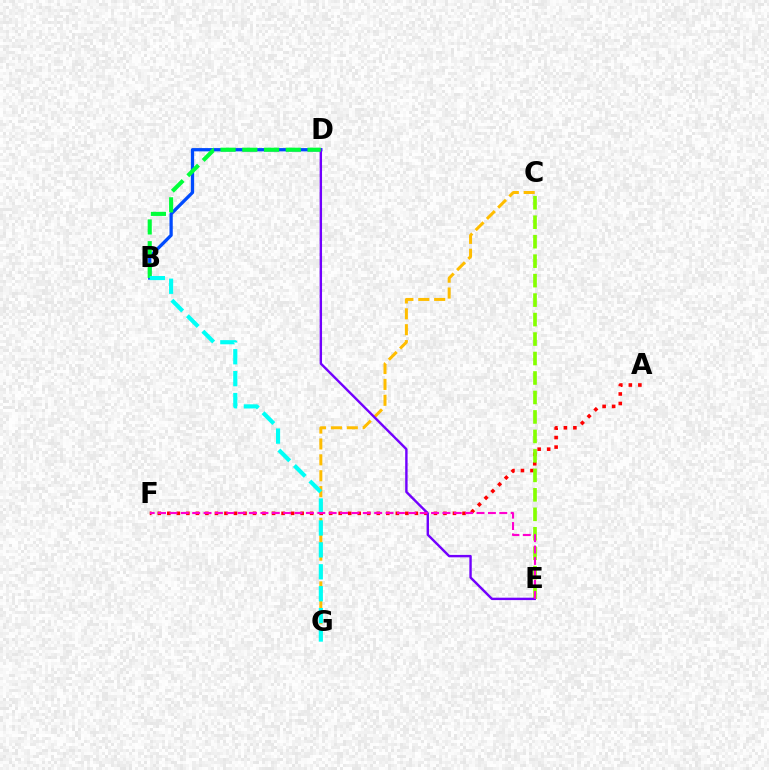{('A', 'F'): [{'color': '#ff0000', 'line_style': 'dotted', 'thickness': 2.59}], ('C', 'G'): [{'color': '#ffbd00', 'line_style': 'dashed', 'thickness': 2.16}], ('C', 'E'): [{'color': '#84ff00', 'line_style': 'dashed', 'thickness': 2.65}], ('B', 'D'): [{'color': '#004bff', 'line_style': 'solid', 'thickness': 2.35}, {'color': '#00ff39', 'line_style': 'dashed', 'thickness': 2.95}], ('D', 'E'): [{'color': '#7200ff', 'line_style': 'solid', 'thickness': 1.73}], ('B', 'G'): [{'color': '#00fff6', 'line_style': 'dashed', 'thickness': 2.98}], ('E', 'F'): [{'color': '#ff00cf', 'line_style': 'dashed', 'thickness': 1.55}]}